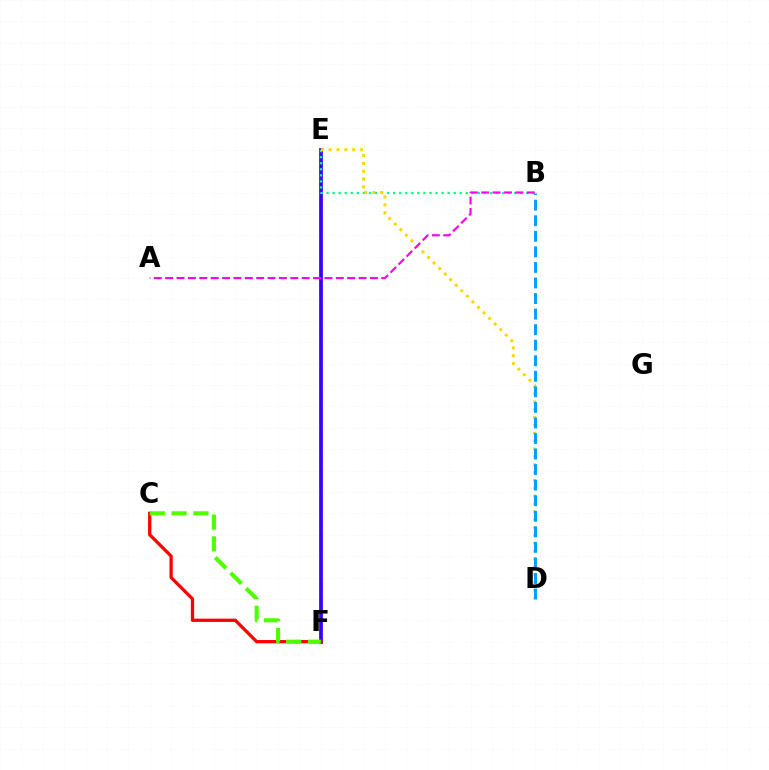{('E', 'F'): [{'color': '#3700ff', 'line_style': 'solid', 'thickness': 2.69}], ('C', 'F'): [{'color': '#ff0000', 'line_style': 'solid', 'thickness': 2.35}, {'color': '#4fff00', 'line_style': 'dashed', 'thickness': 2.96}], ('B', 'E'): [{'color': '#00ff86', 'line_style': 'dotted', 'thickness': 1.64}], ('D', 'E'): [{'color': '#ffd500', 'line_style': 'dotted', 'thickness': 2.13}], ('B', 'D'): [{'color': '#009eff', 'line_style': 'dashed', 'thickness': 2.11}], ('A', 'B'): [{'color': '#ff00ed', 'line_style': 'dashed', 'thickness': 1.55}]}